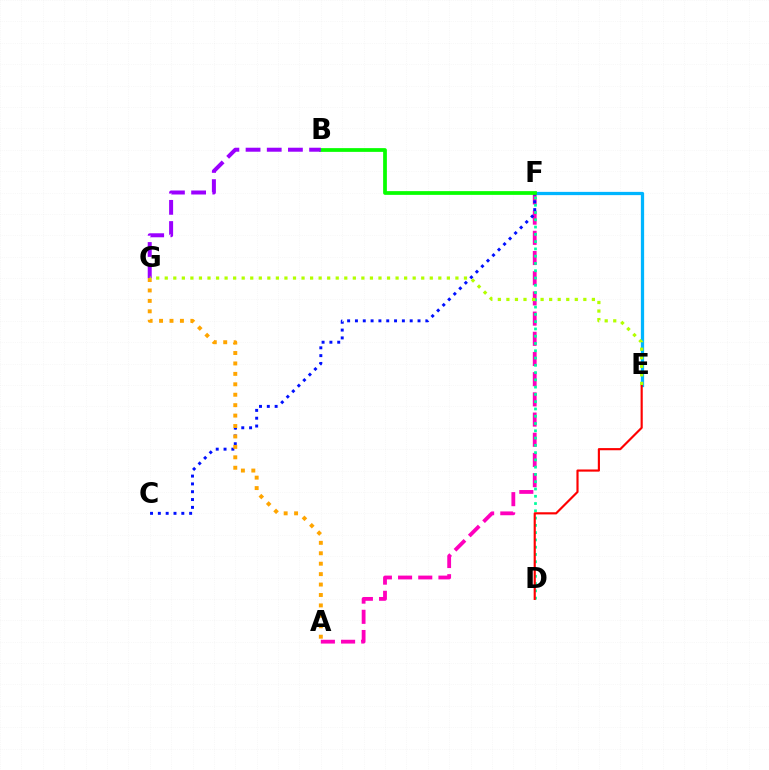{('A', 'F'): [{'color': '#ff00bd', 'line_style': 'dashed', 'thickness': 2.74}], ('E', 'F'): [{'color': '#00b5ff', 'line_style': 'solid', 'thickness': 2.34}], ('C', 'F'): [{'color': '#0010ff', 'line_style': 'dotted', 'thickness': 2.13}], ('D', 'F'): [{'color': '#00ff9d', 'line_style': 'dotted', 'thickness': 1.98}], ('B', 'F'): [{'color': '#08ff00', 'line_style': 'solid', 'thickness': 2.69}], ('A', 'G'): [{'color': '#ffa500', 'line_style': 'dotted', 'thickness': 2.83}], ('D', 'E'): [{'color': '#ff0000', 'line_style': 'solid', 'thickness': 1.55}], ('B', 'G'): [{'color': '#9b00ff', 'line_style': 'dashed', 'thickness': 2.88}], ('E', 'G'): [{'color': '#b3ff00', 'line_style': 'dotted', 'thickness': 2.32}]}